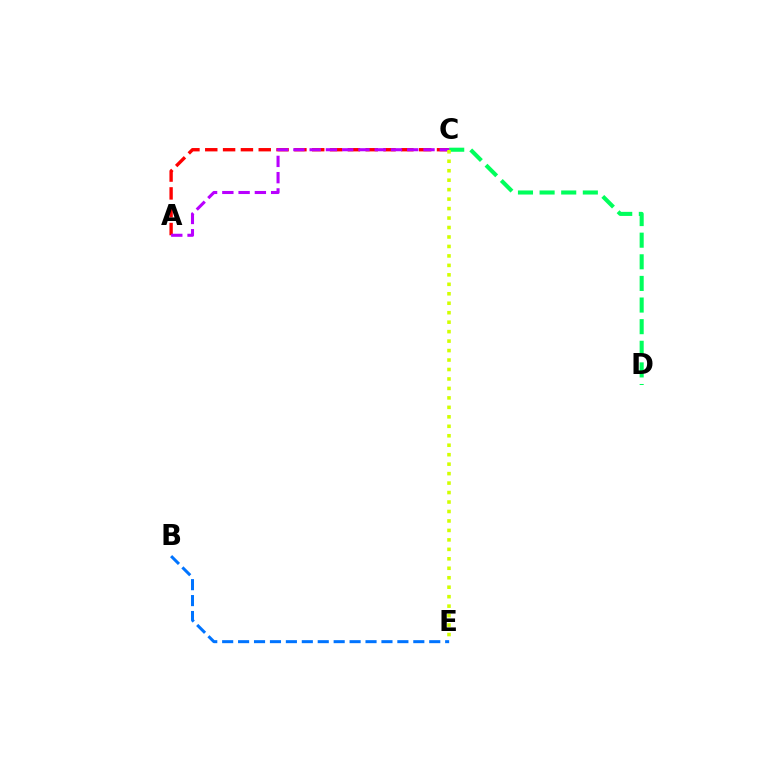{('C', 'D'): [{'color': '#00ff5c', 'line_style': 'dashed', 'thickness': 2.94}], ('B', 'E'): [{'color': '#0074ff', 'line_style': 'dashed', 'thickness': 2.16}], ('A', 'C'): [{'color': '#ff0000', 'line_style': 'dashed', 'thickness': 2.42}, {'color': '#b900ff', 'line_style': 'dashed', 'thickness': 2.21}], ('C', 'E'): [{'color': '#d1ff00', 'line_style': 'dotted', 'thickness': 2.57}]}